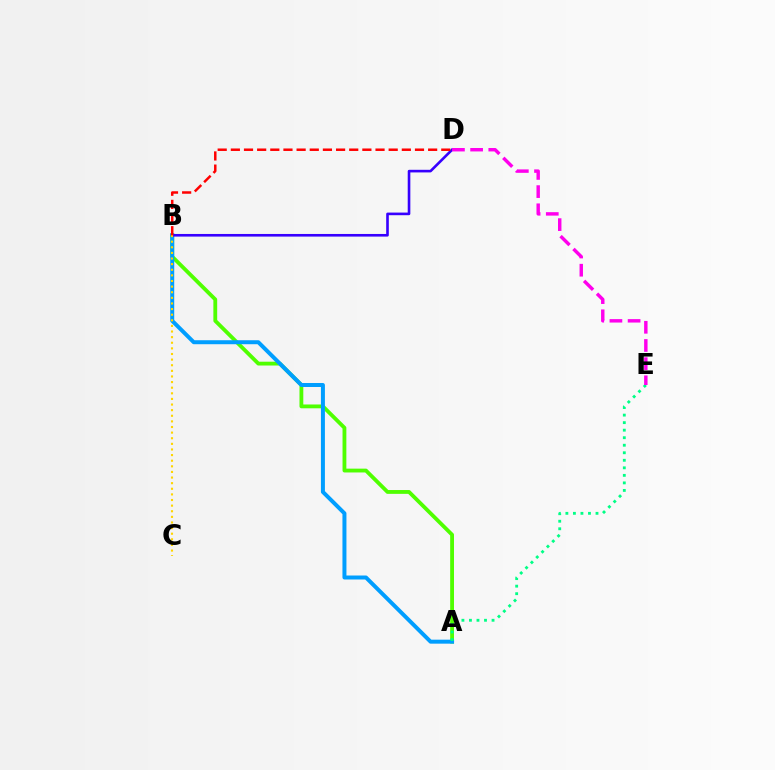{('A', 'B'): [{'color': '#4fff00', 'line_style': 'solid', 'thickness': 2.75}, {'color': '#009eff', 'line_style': 'solid', 'thickness': 2.87}], ('B', 'D'): [{'color': '#3700ff', 'line_style': 'solid', 'thickness': 1.89}, {'color': '#ff0000', 'line_style': 'dashed', 'thickness': 1.79}], ('B', 'C'): [{'color': '#ffd500', 'line_style': 'dotted', 'thickness': 1.53}], ('A', 'E'): [{'color': '#00ff86', 'line_style': 'dotted', 'thickness': 2.05}], ('D', 'E'): [{'color': '#ff00ed', 'line_style': 'dashed', 'thickness': 2.47}]}